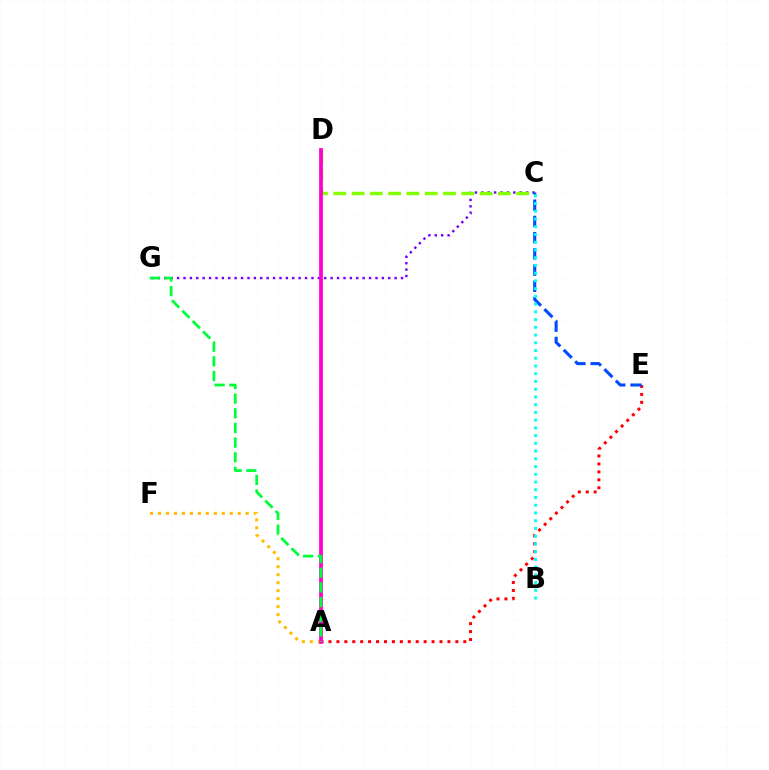{('A', 'F'): [{'color': '#ffbd00', 'line_style': 'dotted', 'thickness': 2.17}], ('C', 'G'): [{'color': '#7200ff', 'line_style': 'dotted', 'thickness': 1.74}], ('A', 'E'): [{'color': '#ff0000', 'line_style': 'dotted', 'thickness': 2.15}], ('C', 'D'): [{'color': '#84ff00', 'line_style': 'dashed', 'thickness': 2.49}], ('C', 'E'): [{'color': '#004bff', 'line_style': 'dashed', 'thickness': 2.21}], ('A', 'D'): [{'color': '#ff00cf', 'line_style': 'solid', 'thickness': 2.7}], ('B', 'C'): [{'color': '#00fff6', 'line_style': 'dotted', 'thickness': 2.1}], ('A', 'G'): [{'color': '#00ff39', 'line_style': 'dashed', 'thickness': 1.99}]}